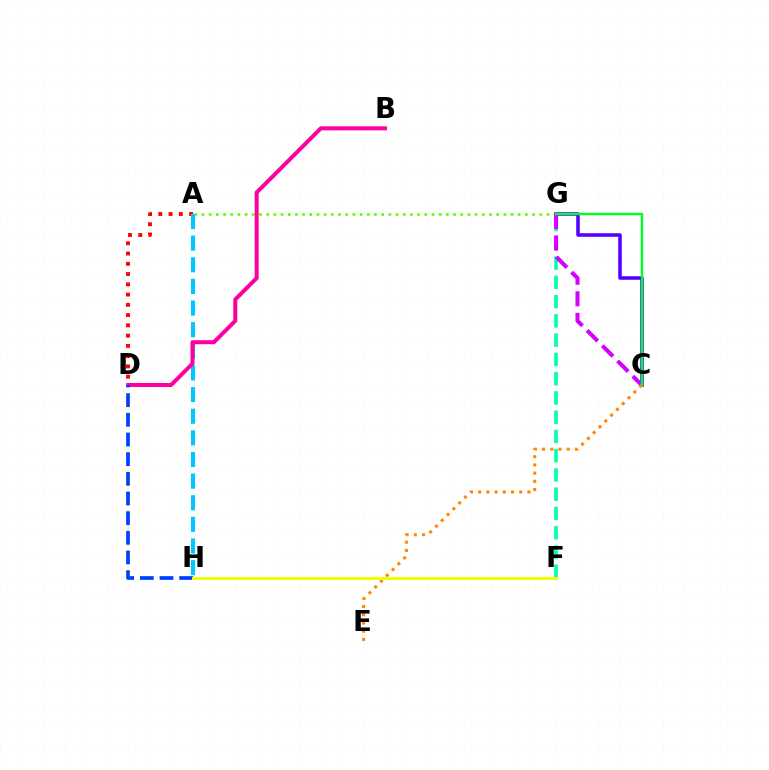{('A', 'D'): [{'color': '#ff0000', 'line_style': 'dotted', 'thickness': 2.79}], ('A', 'G'): [{'color': '#66ff00', 'line_style': 'dotted', 'thickness': 1.95}], ('C', 'G'): [{'color': '#4f00ff', 'line_style': 'solid', 'thickness': 2.55}, {'color': '#d600ff', 'line_style': 'dashed', 'thickness': 2.93}, {'color': '#00ff27', 'line_style': 'solid', 'thickness': 1.75}], ('A', 'H'): [{'color': '#00c7ff', 'line_style': 'dashed', 'thickness': 2.94}], ('F', 'G'): [{'color': '#00ffaf', 'line_style': 'dashed', 'thickness': 2.62}], ('C', 'E'): [{'color': '#ff8800', 'line_style': 'dotted', 'thickness': 2.23}], ('B', 'D'): [{'color': '#ff00a0', 'line_style': 'solid', 'thickness': 2.9}], ('D', 'H'): [{'color': '#003fff', 'line_style': 'dashed', 'thickness': 2.67}], ('F', 'H'): [{'color': '#eeff00', 'line_style': 'solid', 'thickness': 2.12}]}